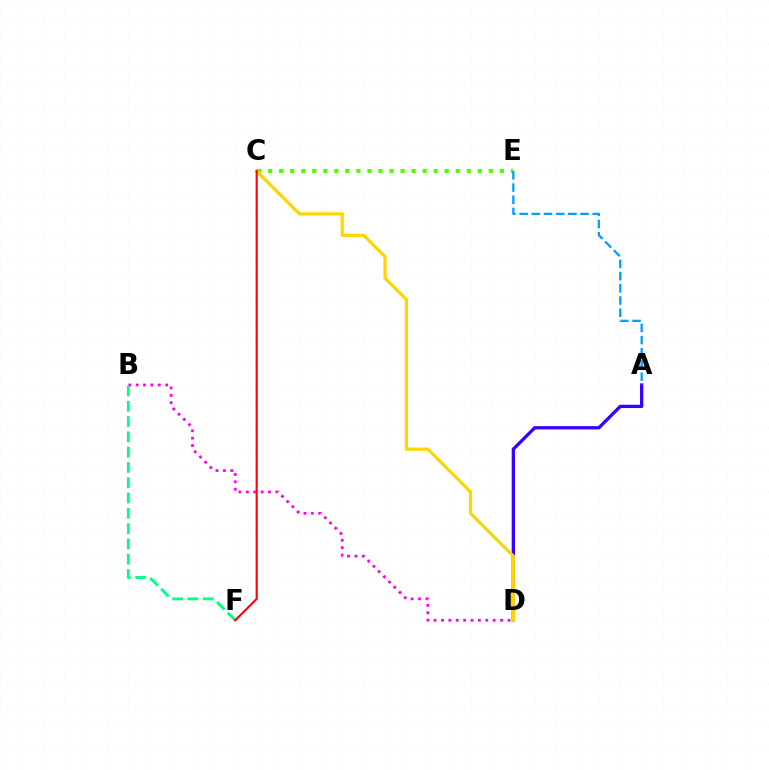{('B', 'D'): [{'color': '#ff00ed', 'line_style': 'dotted', 'thickness': 2.01}], ('C', 'E'): [{'color': '#4fff00', 'line_style': 'dotted', 'thickness': 3.0}], ('A', 'D'): [{'color': '#3700ff', 'line_style': 'solid', 'thickness': 2.37}], ('C', 'D'): [{'color': '#ffd500', 'line_style': 'solid', 'thickness': 2.32}], ('B', 'F'): [{'color': '#00ff86', 'line_style': 'dashed', 'thickness': 2.08}], ('C', 'F'): [{'color': '#ff0000', 'line_style': 'solid', 'thickness': 1.52}], ('A', 'E'): [{'color': '#009eff', 'line_style': 'dashed', 'thickness': 1.66}]}